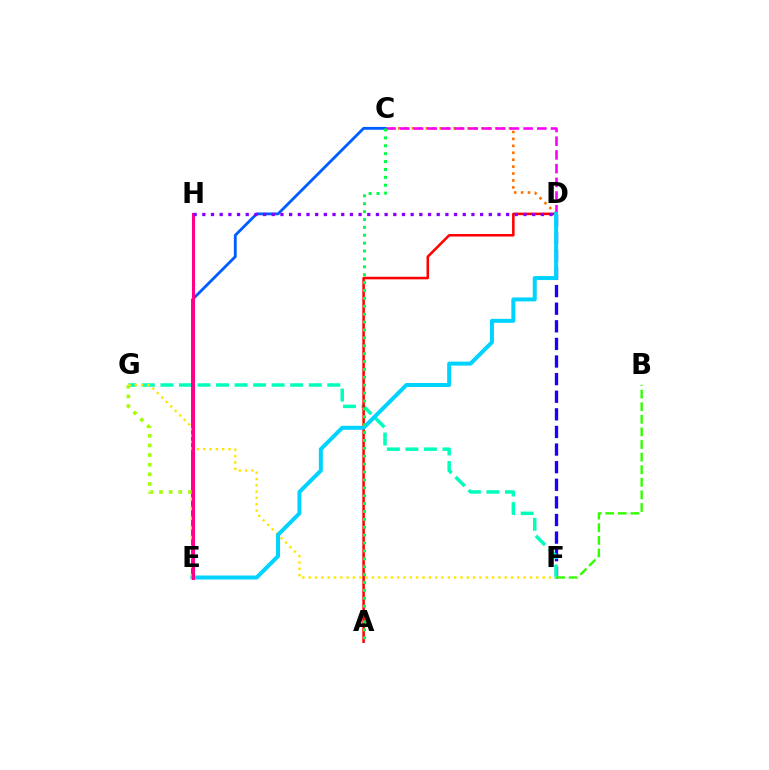{('D', 'F'): [{'color': '#1900ff', 'line_style': 'dashed', 'thickness': 2.39}], ('C', 'D'): [{'color': '#ff7000', 'line_style': 'dotted', 'thickness': 1.88}, {'color': '#fa00f9', 'line_style': 'dashed', 'thickness': 1.86}], ('F', 'G'): [{'color': '#00ffbb', 'line_style': 'dashed', 'thickness': 2.52}, {'color': '#ffe600', 'line_style': 'dotted', 'thickness': 1.72}], ('C', 'E'): [{'color': '#005dff', 'line_style': 'solid', 'thickness': 2.03}], ('E', 'G'): [{'color': '#a2ff00', 'line_style': 'dotted', 'thickness': 2.62}], ('A', 'D'): [{'color': '#ff0000', 'line_style': 'solid', 'thickness': 1.83}], ('B', 'F'): [{'color': '#31ff00', 'line_style': 'dashed', 'thickness': 1.71}], ('D', 'E'): [{'color': '#00d3ff', 'line_style': 'solid', 'thickness': 2.87}], ('E', 'H'): [{'color': '#ff0088', 'line_style': 'solid', 'thickness': 2.2}], ('D', 'H'): [{'color': '#8a00ff', 'line_style': 'dotted', 'thickness': 2.36}], ('A', 'C'): [{'color': '#00ff45', 'line_style': 'dotted', 'thickness': 2.14}]}